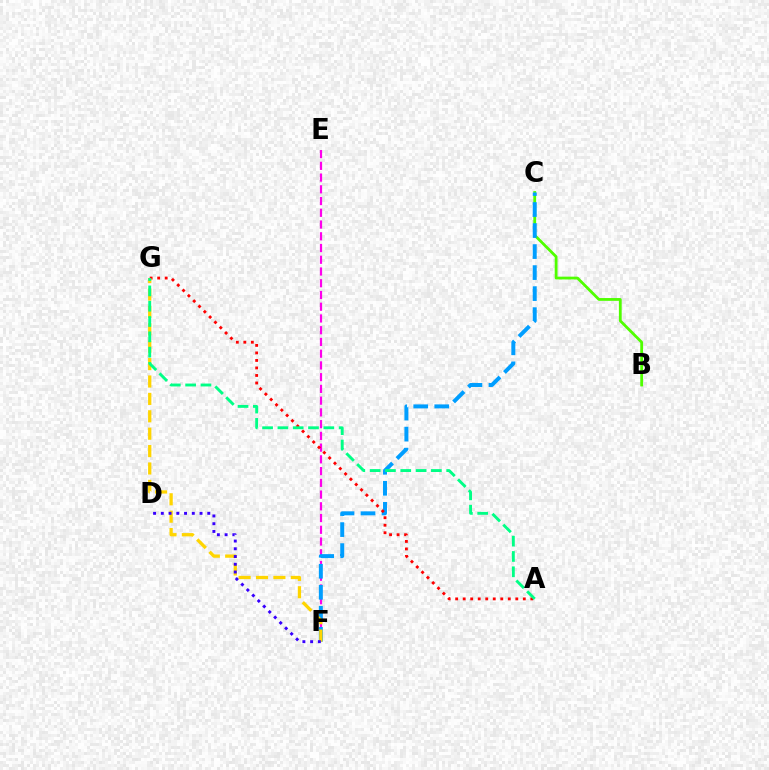{('B', 'C'): [{'color': '#4fff00', 'line_style': 'solid', 'thickness': 2.02}], ('E', 'F'): [{'color': '#ff00ed', 'line_style': 'dashed', 'thickness': 1.59}], ('C', 'F'): [{'color': '#009eff', 'line_style': 'dashed', 'thickness': 2.86}], ('A', 'G'): [{'color': '#ff0000', 'line_style': 'dotted', 'thickness': 2.04}, {'color': '#00ff86', 'line_style': 'dashed', 'thickness': 2.08}], ('F', 'G'): [{'color': '#ffd500', 'line_style': 'dashed', 'thickness': 2.36}], ('D', 'F'): [{'color': '#3700ff', 'line_style': 'dotted', 'thickness': 2.1}]}